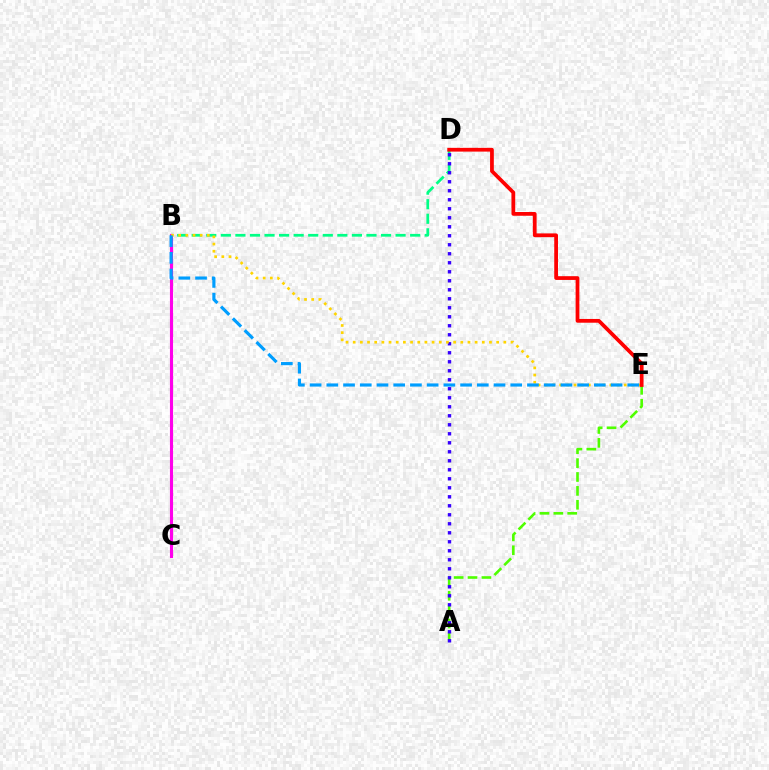{('A', 'E'): [{'color': '#4fff00', 'line_style': 'dashed', 'thickness': 1.89}], ('B', 'D'): [{'color': '#00ff86', 'line_style': 'dashed', 'thickness': 1.98}], ('A', 'D'): [{'color': '#3700ff', 'line_style': 'dotted', 'thickness': 2.45}], ('B', 'C'): [{'color': '#ff00ed', 'line_style': 'solid', 'thickness': 2.24}], ('B', 'E'): [{'color': '#ffd500', 'line_style': 'dotted', 'thickness': 1.95}, {'color': '#009eff', 'line_style': 'dashed', 'thickness': 2.27}], ('D', 'E'): [{'color': '#ff0000', 'line_style': 'solid', 'thickness': 2.7}]}